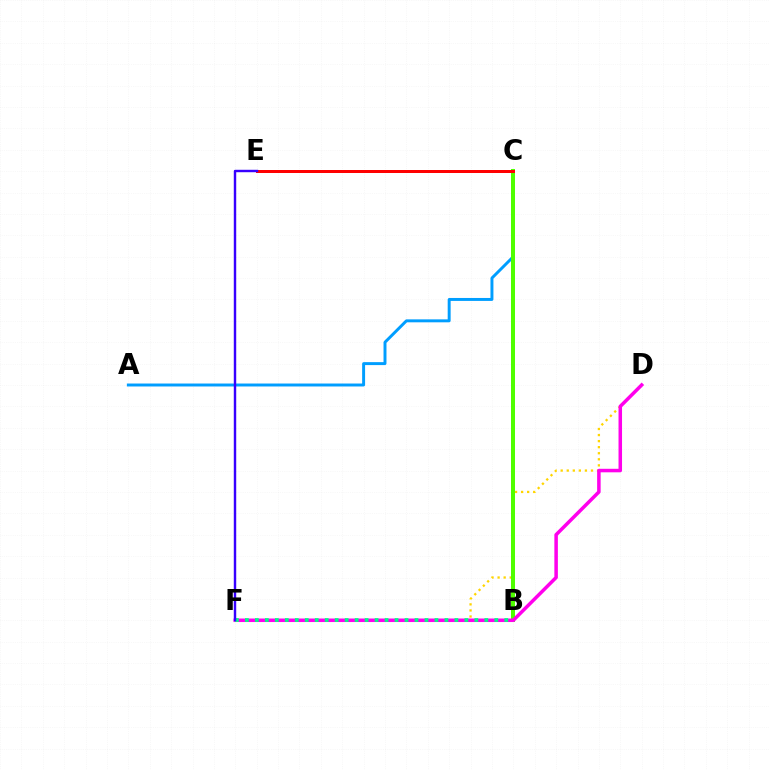{('A', 'C'): [{'color': '#009eff', 'line_style': 'solid', 'thickness': 2.12}], ('D', 'F'): [{'color': '#ffd500', 'line_style': 'dotted', 'thickness': 1.65}, {'color': '#ff00ed', 'line_style': 'solid', 'thickness': 2.53}], ('B', 'C'): [{'color': '#4fff00', 'line_style': 'solid', 'thickness': 2.89}], ('B', 'F'): [{'color': '#00ff86', 'line_style': 'dotted', 'thickness': 2.71}], ('C', 'E'): [{'color': '#ff0000', 'line_style': 'solid', 'thickness': 2.15}], ('E', 'F'): [{'color': '#3700ff', 'line_style': 'solid', 'thickness': 1.75}]}